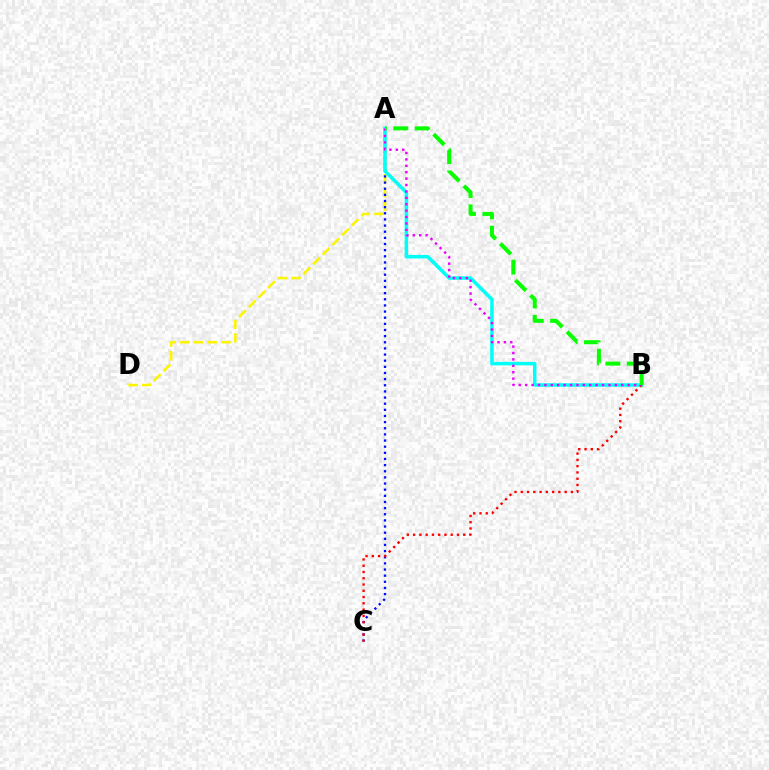{('A', 'D'): [{'color': '#fcf500', 'line_style': 'dashed', 'thickness': 1.86}], ('A', 'C'): [{'color': '#0010ff', 'line_style': 'dotted', 'thickness': 1.67}], ('A', 'B'): [{'color': '#00fff6', 'line_style': 'solid', 'thickness': 2.53}, {'color': '#ee00ff', 'line_style': 'dotted', 'thickness': 1.74}, {'color': '#08ff00', 'line_style': 'dashed', 'thickness': 2.9}], ('B', 'C'): [{'color': '#ff0000', 'line_style': 'dotted', 'thickness': 1.7}]}